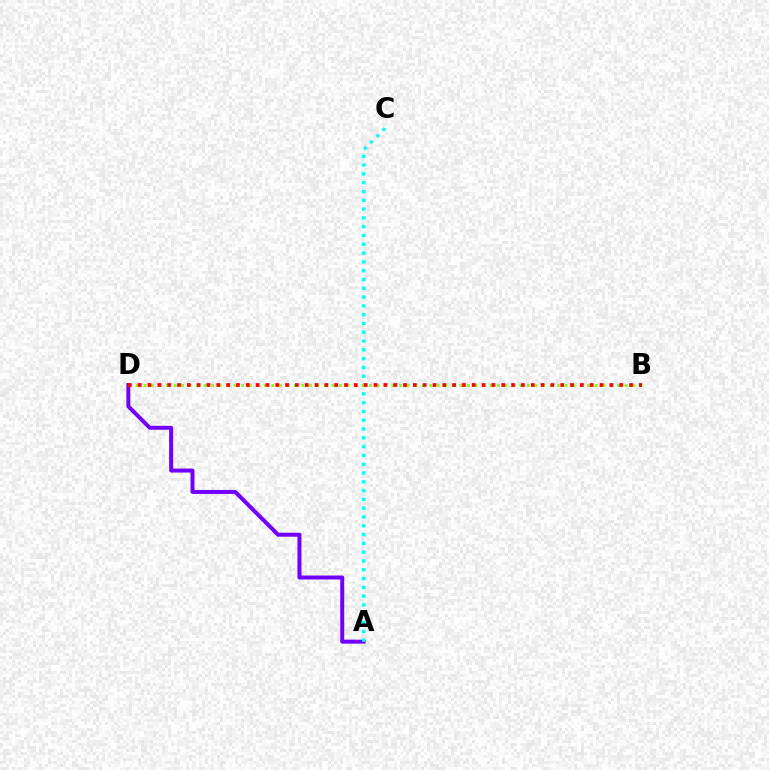{('A', 'D'): [{'color': '#7200ff', 'line_style': 'solid', 'thickness': 2.86}], ('A', 'C'): [{'color': '#00fff6', 'line_style': 'dotted', 'thickness': 2.39}], ('B', 'D'): [{'color': '#84ff00', 'line_style': 'dotted', 'thickness': 2.04}, {'color': '#ff0000', 'line_style': 'dotted', 'thickness': 2.67}]}